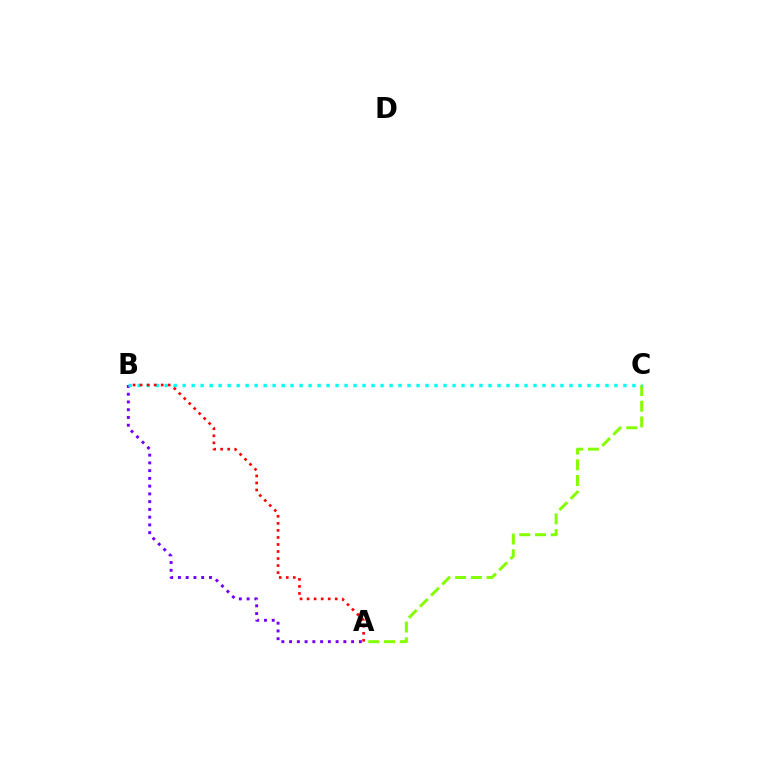{('A', 'B'): [{'color': '#7200ff', 'line_style': 'dotted', 'thickness': 2.11}, {'color': '#ff0000', 'line_style': 'dotted', 'thickness': 1.91}], ('A', 'C'): [{'color': '#84ff00', 'line_style': 'dashed', 'thickness': 2.14}], ('B', 'C'): [{'color': '#00fff6', 'line_style': 'dotted', 'thickness': 2.44}]}